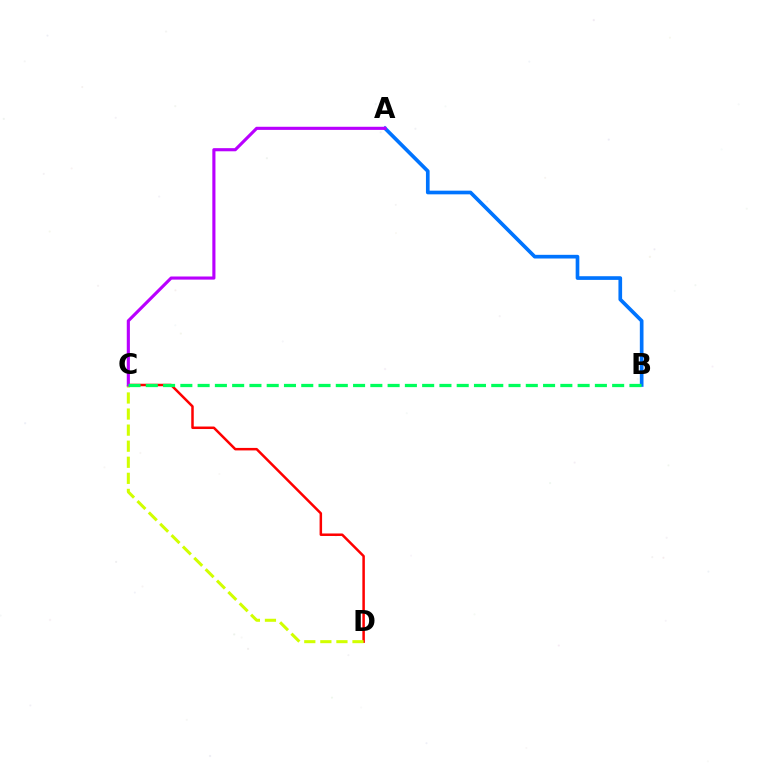{('C', 'D'): [{'color': '#ff0000', 'line_style': 'solid', 'thickness': 1.8}, {'color': '#d1ff00', 'line_style': 'dashed', 'thickness': 2.18}], ('A', 'B'): [{'color': '#0074ff', 'line_style': 'solid', 'thickness': 2.65}], ('A', 'C'): [{'color': '#b900ff', 'line_style': 'solid', 'thickness': 2.25}], ('B', 'C'): [{'color': '#00ff5c', 'line_style': 'dashed', 'thickness': 2.35}]}